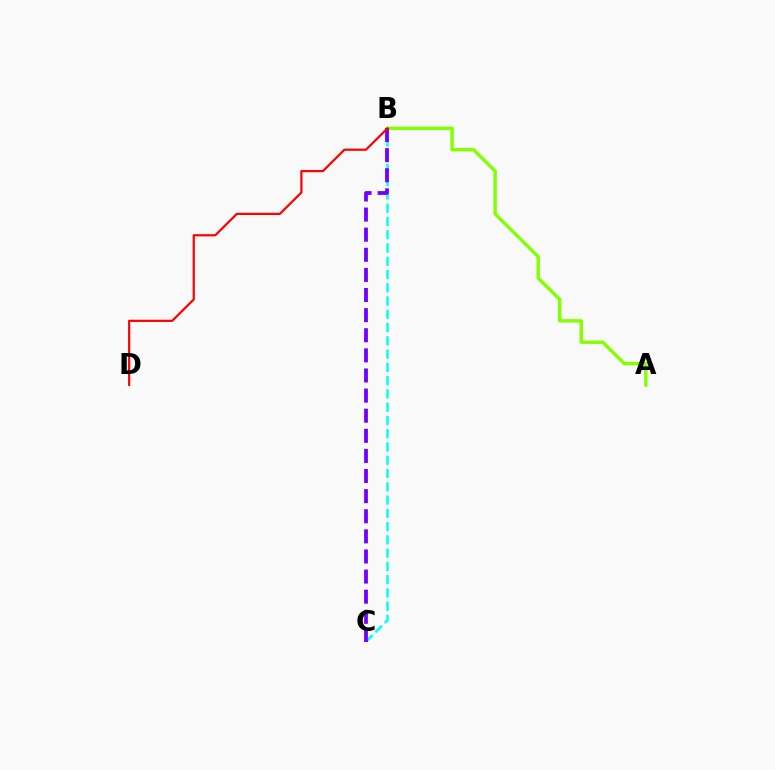{('A', 'B'): [{'color': '#84ff00', 'line_style': 'solid', 'thickness': 2.46}], ('B', 'C'): [{'color': '#00fff6', 'line_style': 'dashed', 'thickness': 1.8}, {'color': '#7200ff', 'line_style': 'dashed', 'thickness': 2.73}], ('B', 'D'): [{'color': '#ff0000', 'line_style': 'solid', 'thickness': 1.59}]}